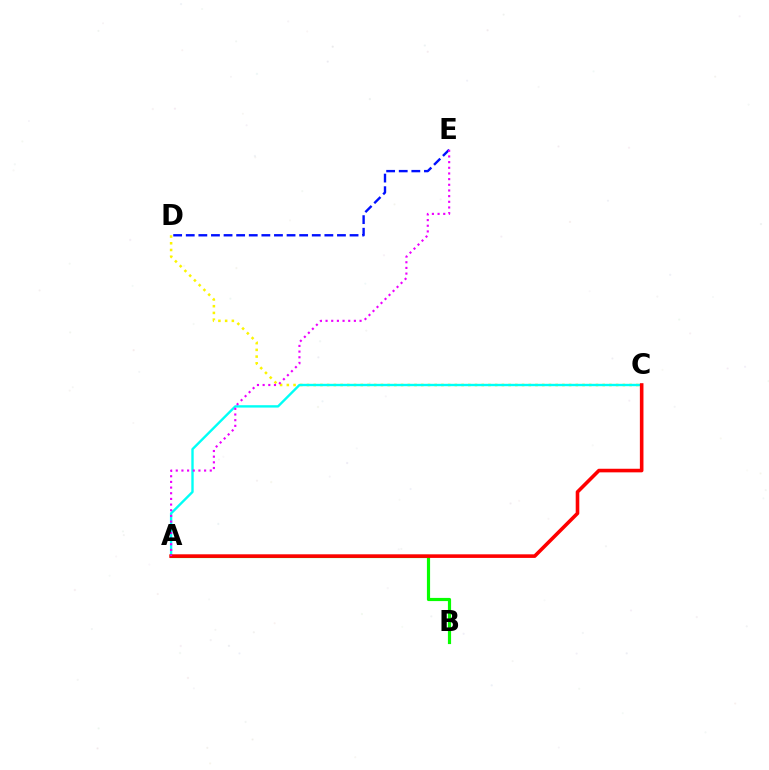{('C', 'D'): [{'color': '#fcf500', 'line_style': 'dotted', 'thickness': 1.83}], ('A', 'B'): [{'color': '#08ff00', 'line_style': 'solid', 'thickness': 2.28}], ('A', 'C'): [{'color': '#00fff6', 'line_style': 'solid', 'thickness': 1.71}, {'color': '#ff0000', 'line_style': 'solid', 'thickness': 2.59}], ('D', 'E'): [{'color': '#0010ff', 'line_style': 'dashed', 'thickness': 1.71}], ('A', 'E'): [{'color': '#ee00ff', 'line_style': 'dotted', 'thickness': 1.54}]}